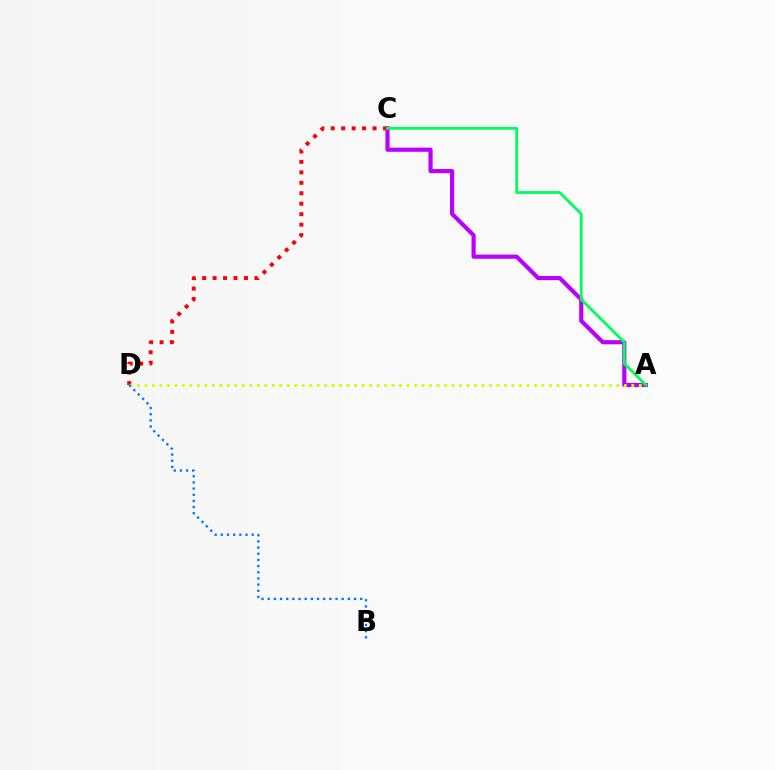{('A', 'C'): [{'color': '#b900ff', 'line_style': 'solid', 'thickness': 3.0}, {'color': '#00ff5c', 'line_style': 'solid', 'thickness': 2.04}], ('C', 'D'): [{'color': '#ff0000', 'line_style': 'dotted', 'thickness': 2.84}], ('A', 'D'): [{'color': '#d1ff00', 'line_style': 'dotted', 'thickness': 2.04}], ('B', 'D'): [{'color': '#0074ff', 'line_style': 'dotted', 'thickness': 1.68}]}